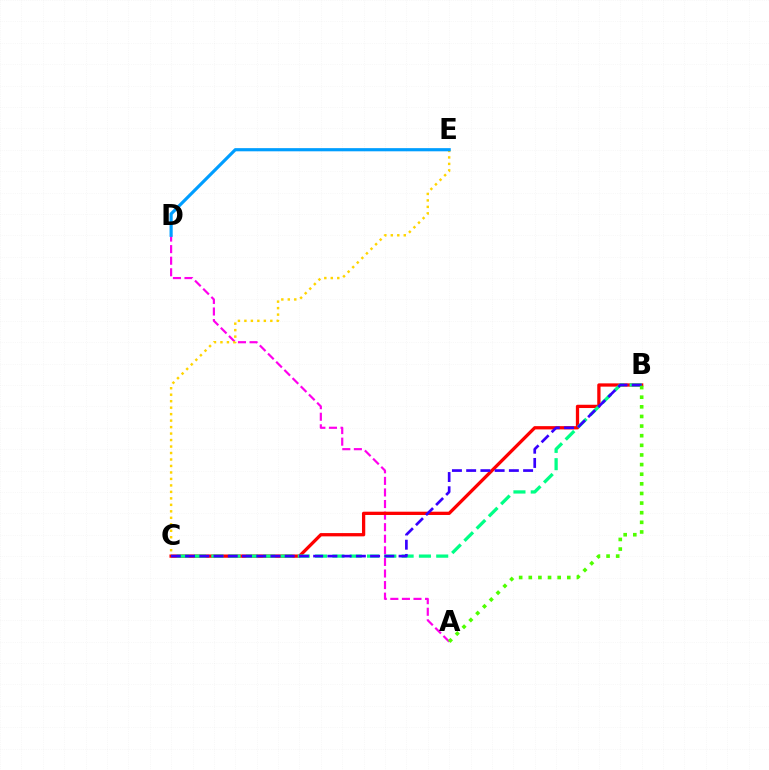{('A', 'D'): [{'color': '#ff00ed', 'line_style': 'dashed', 'thickness': 1.57}], ('C', 'E'): [{'color': '#ffd500', 'line_style': 'dotted', 'thickness': 1.76}], ('B', 'C'): [{'color': '#ff0000', 'line_style': 'solid', 'thickness': 2.36}, {'color': '#00ff86', 'line_style': 'dashed', 'thickness': 2.35}, {'color': '#3700ff', 'line_style': 'dashed', 'thickness': 1.93}], ('A', 'B'): [{'color': '#4fff00', 'line_style': 'dotted', 'thickness': 2.62}], ('D', 'E'): [{'color': '#009eff', 'line_style': 'solid', 'thickness': 2.28}]}